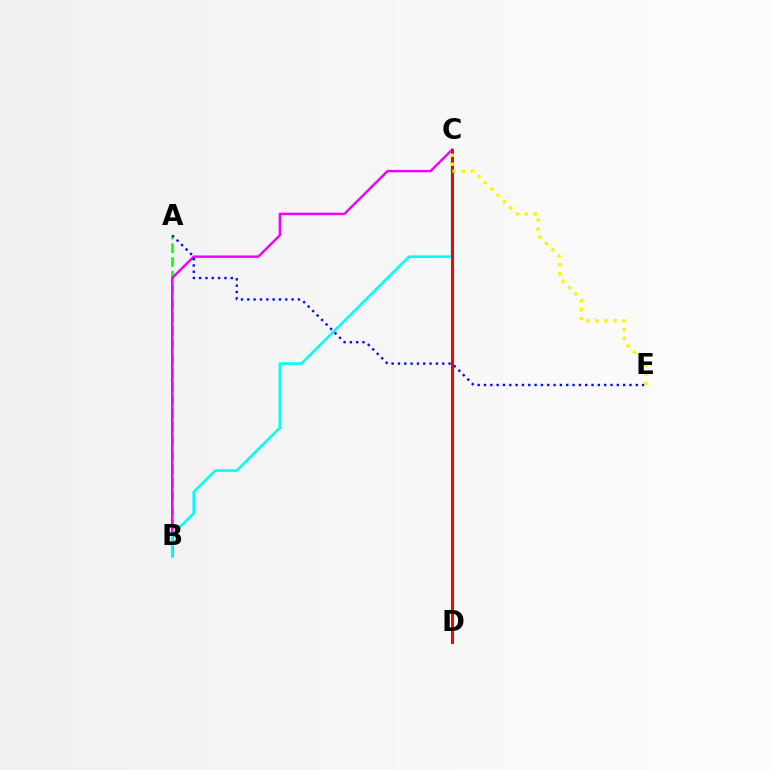{('A', 'B'): [{'color': '#08ff00', 'line_style': 'dashed', 'thickness': 1.87}], ('B', 'C'): [{'color': '#ee00ff', 'line_style': 'solid', 'thickness': 1.76}, {'color': '#00fff6', 'line_style': 'solid', 'thickness': 1.89}], ('C', 'D'): [{'color': '#ff0000', 'line_style': 'solid', 'thickness': 2.18}], ('A', 'E'): [{'color': '#0010ff', 'line_style': 'dotted', 'thickness': 1.72}], ('C', 'E'): [{'color': '#fcf500', 'line_style': 'dotted', 'thickness': 2.44}]}